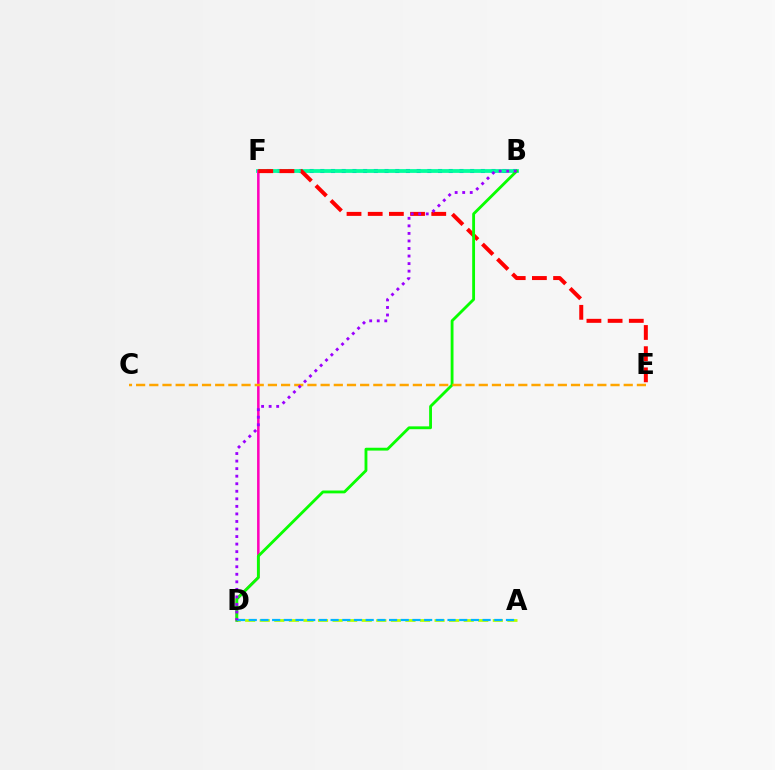{('B', 'F'): [{'color': '#0010ff', 'line_style': 'dotted', 'thickness': 2.91}, {'color': '#00ff9d', 'line_style': 'solid', 'thickness': 2.72}], ('A', 'D'): [{'color': '#b3ff00', 'line_style': 'dashed', 'thickness': 1.98}, {'color': '#00b5ff', 'line_style': 'dashed', 'thickness': 1.59}], ('D', 'F'): [{'color': '#ff00bd', 'line_style': 'solid', 'thickness': 1.82}], ('E', 'F'): [{'color': '#ff0000', 'line_style': 'dashed', 'thickness': 2.88}], ('B', 'D'): [{'color': '#08ff00', 'line_style': 'solid', 'thickness': 2.04}, {'color': '#9b00ff', 'line_style': 'dotted', 'thickness': 2.05}], ('C', 'E'): [{'color': '#ffa500', 'line_style': 'dashed', 'thickness': 1.79}]}